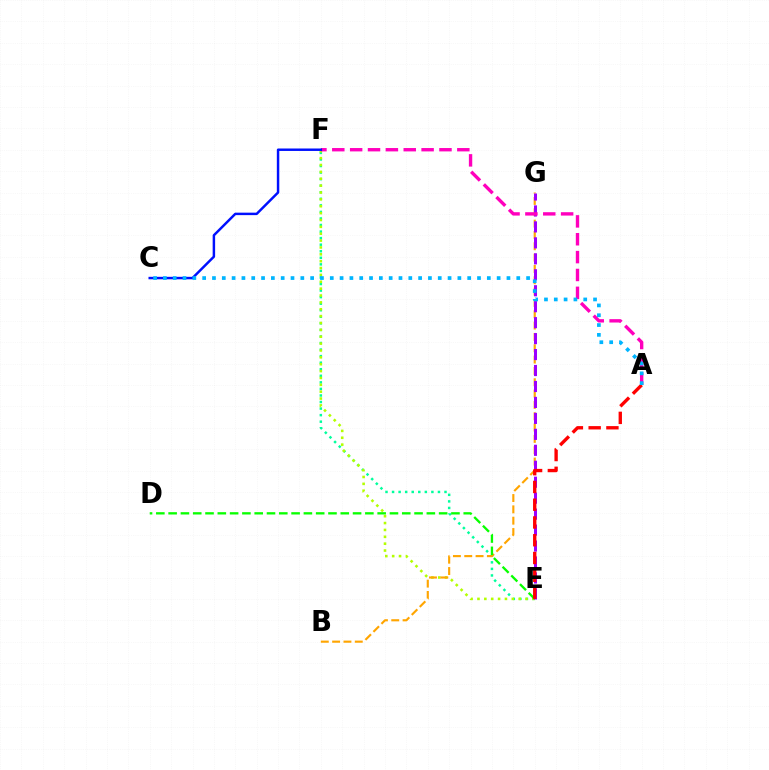{('E', 'F'): [{'color': '#00ff9d', 'line_style': 'dotted', 'thickness': 1.78}, {'color': '#b3ff00', 'line_style': 'dotted', 'thickness': 1.87}], ('B', 'G'): [{'color': '#ffa500', 'line_style': 'dashed', 'thickness': 1.54}], ('D', 'E'): [{'color': '#08ff00', 'line_style': 'dashed', 'thickness': 1.67}], ('E', 'G'): [{'color': '#9b00ff', 'line_style': 'dashed', 'thickness': 2.17}], ('A', 'F'): [{'color': '#ff00bd', 'line_style': 'dashed', 'thickness': 2.43}], ('A', 'E'): [{'color': '#ff0000', 'line_style': 'dashed', 'thickness': 2.41}], ('C', 'F'): [{'color': '#0010ff', 'line_style': 'solid', 'thickness': 1.77}], ('A', 'C'): [{'color': '#00b5ff', 'line_style': 'dotted', 'thickness': 2.67}]}